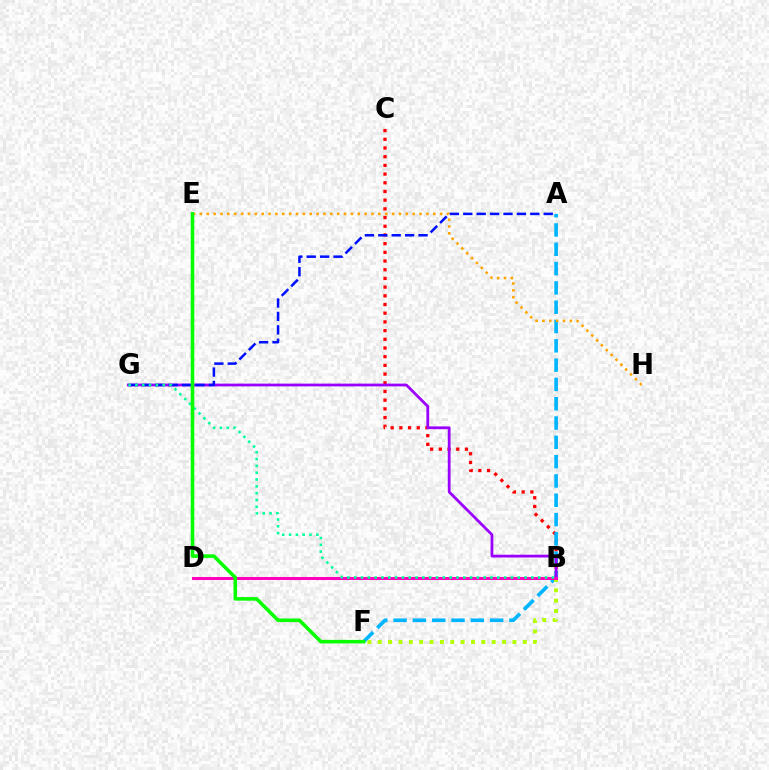{('B', 'C'): [{'color': '#ff0000', 'line_style': 'dotted', 'thickness': 2.36}], ('A', 'F'): [{'color': '#00b5ff', 'line_style': 'dashed', 'thickness': 2.62}], ('B', 'F'): [{'color': '#b3ff00', 'line_style': 'dotted', 'thickness': 2.82}], ('B', 'G'): [{'color': '#9b00ff', 'line_style': 'solid', 'thickness': 2.0}, {'color': '#00ff9d', 'line_style': 'dotted', 'thickness': 1.85}], ('B', 'D'): [{'color': '#ff00bd', 'line_style': 'solid', 'thickness': 2.18}], ('E', 'H'): [{'color': '#ffa500', 'line_style': 'dotted', 'thickness': 1.86}], ('A', 'G'): [{'color': '#0010ff', 'line_style': 'dashed', 'thickness': 1.82}], ('E', 'F'): [{'color': '#08ff00', 'line_style': 'solid', 'thickness': 2.56}]}